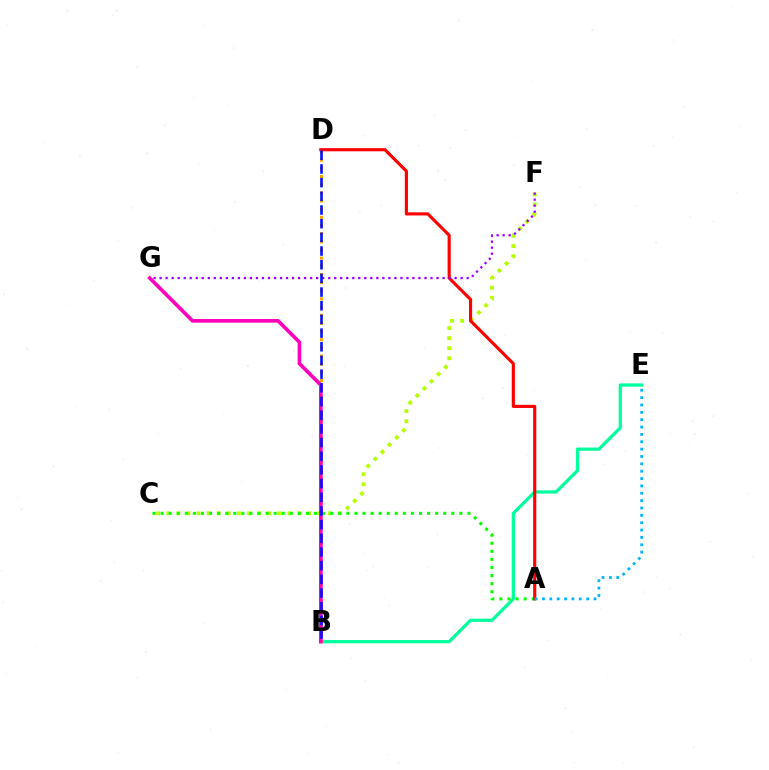{('C', 'F'): [{'color': '#b3ff00', 'line_style': 'dotted', 'thickness': 2.74}], ('B', 'E'): [{'color': '#00ff9d', 'line_style': 'solid', 'thickness': 2.32}], ('B', 'D'): [{'color': '#ffa500', 'line_style': 'dotted', 'thickness': 2.22}, {'color': '#0010ff', 'line_style': 'dashed', 'thickness': 1.86}], ('A', 'C'): [{'color': '#08ff00', 'line_style': 'dotted', 'thickness': 2.19}], ('B', 'G'): [{'color': '#ff00bd', 'line_style': 'solid', 'thickness': 2.62}], ('A', 'D'): [{'color': '#ff0000', 'line_style': 'solid', 'thickness': 2.26}], ('F', 'G'): [{'color': '#9b00ff', 'line_style': 'dotted', 'thickness': 1.64}], ('A', 'E'): [{'color': '#00b5ff', 'line_style': 'dotted', 'thickness': 2.0}]}